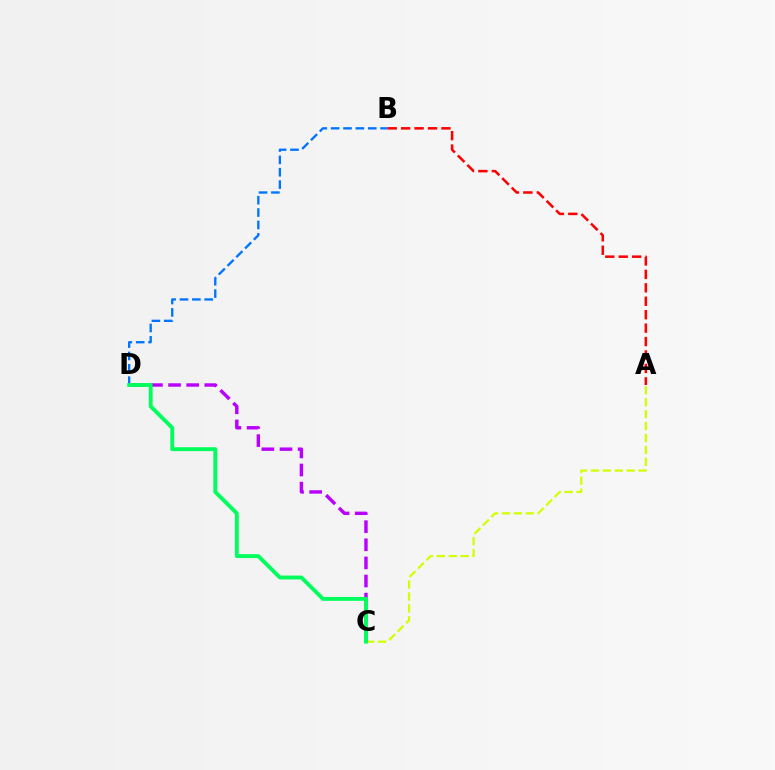{('B', 'D'): [{'color': '#0074ff', 'line_style': 'dashed', 'thickness': 1.68}], ('A', 'C'): [{'color': '#d1ff00', 'line_style': 'dashed', 'thickness': 1.62}], ('C', 'D'): [{'color': '#b900ff', 'line_style': 'dashed', 'thickness': 2.46}, {'color': '#00ff5c', 'line_style': 'solid', 'thickness': 2.79}], ('A', 'B'): [{'color': '#ff0000', 'line_style': 'dashed', 'thickness': 1.83}]}